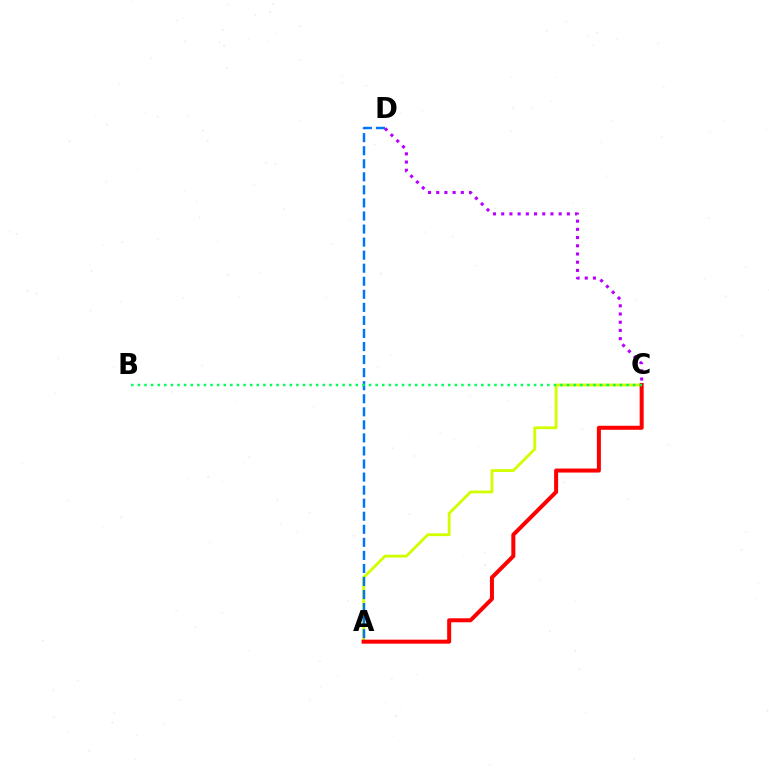{('A', 'C'): [{'color': '#d1ff00', 'line_style': 'solid', 'thickness': 2.03}, {'color': '#ff0000', 'line_style': 'solid', 'thickness': 2.89}], ('C', 'D'): [{'color': '#b900ff', 'line_style': 'dotted', 'thickness': 2.23}], ('A', 'D'): [{'color': '#0074ff', 'line_style': 'dashed', 'thickness': 1.77}], ('B', 'C'): [{'color': '#00ff5c', 'line_style': 'dotted', 'thickness': 1.79}]}